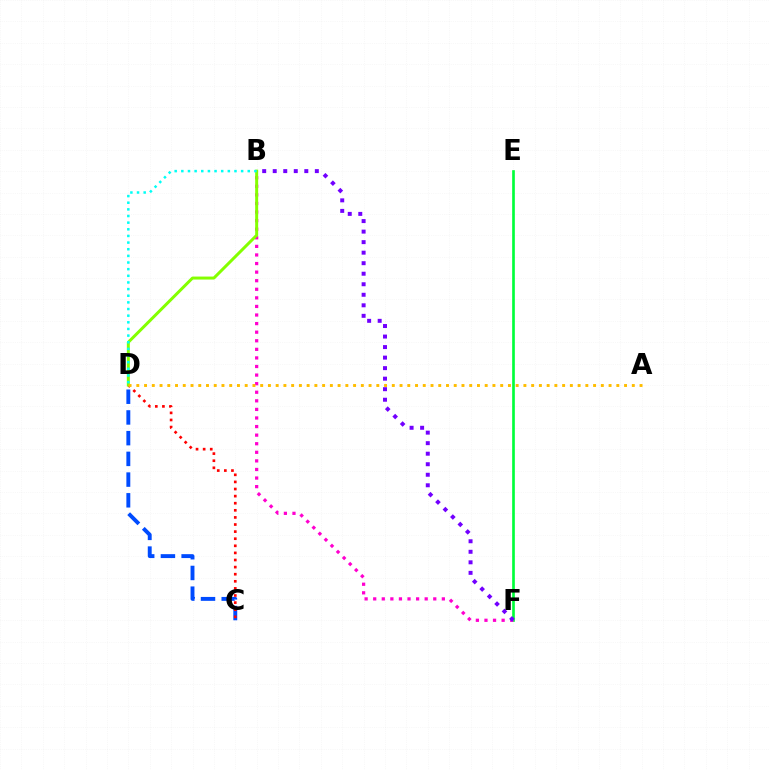{('E', 'F'): [{'color': '#00ff39', 'line_style': 'solid', 'thickness': 1.92}], ('B', 'F'): [{'color': '#ff00cf', 'line_style': 'dotted', 'thickness': 2.33}, {'color': '#7200ff', 'line_style': 'dotted', 'thickness': 2.86}], ('C', 'D'): [{'color': '#004bff', 'line_style': 'dashed', 'thickness': 2.81}, {'color': '#ff0000', 'line_style': 'dotted', 'thickness': 1.93}], ('B', 'D'): [{'color': '#84ff00', 'line_style': 'solid', 'thickness': 2.15}, {'color': '#00fff6', 'line_style': 'dotted', 'thickness': 1.81}], ('A', 'D'): [{'color': '#ffbd00', 'line_style': 'dotted', 'thickness': 2.1}]}